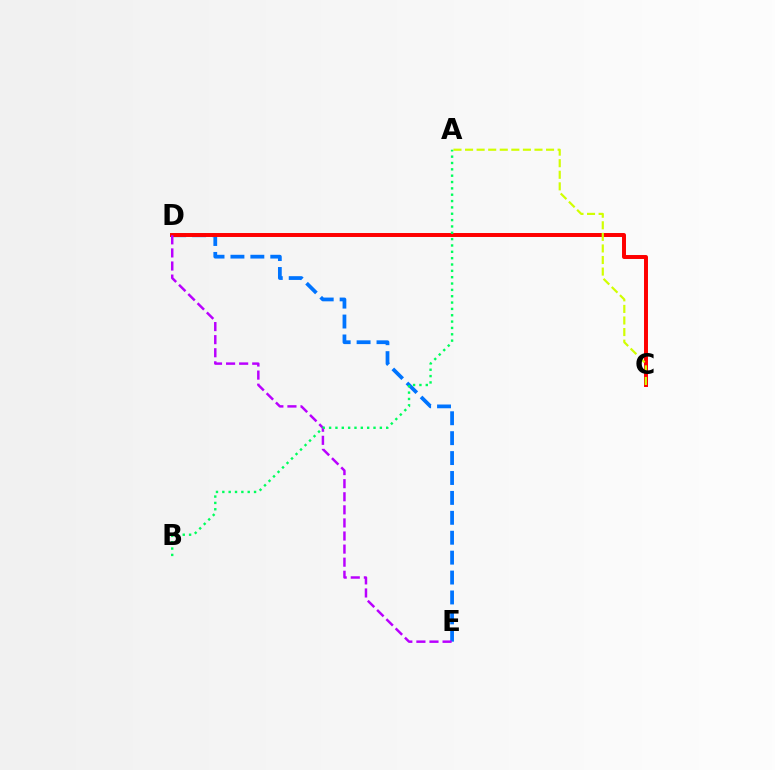{('D', 'E'): [{'color': '#0074ff', 'line_style': 'dashed', 'thickness': 2.71}, {'color': '#b900ff', 'line_style': 'dashed', 'thickness': 1.78}], ('C', 'D'): [{'color': '#ff0000', 'line_style': 'solid', 'thickness': 2.85}], ('A', 'C'): [{'color': '#d1ff00', 'line_style': 'dashed', 'thickness': 1.57}], ('A', 'B'): [{'color': '#00ff5c', 'line_style': 'dotted', 'thickness': 1.72}]}